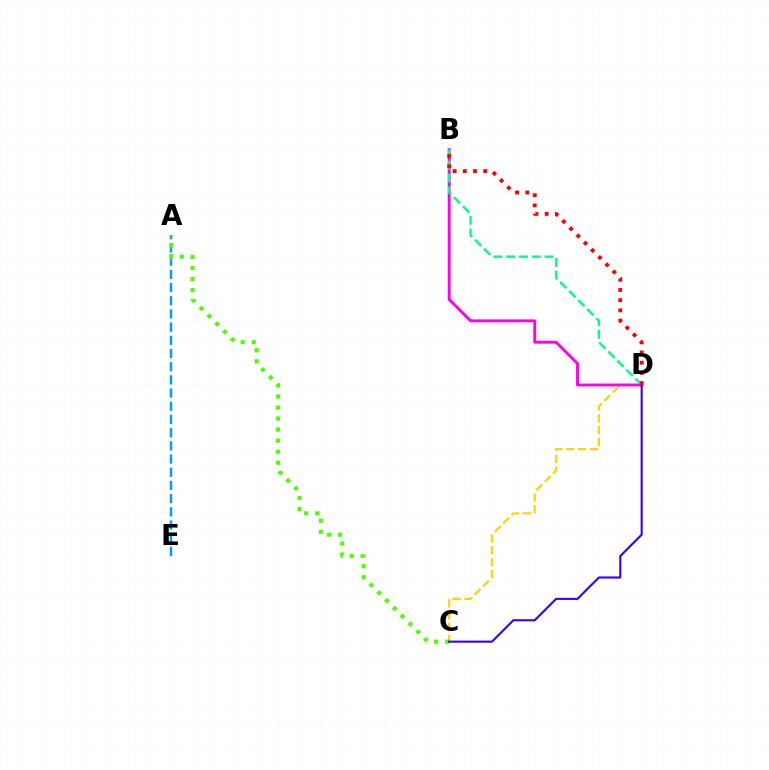{('C', 'D'): [{'color': '#ffd500', 'line_style': 'dashed', 'thickness': 1.61}, {'color': '#3700ff', 'line_style': 'solid', 'thickness': 1.53}], ('A', 'E'): [{'color': '#009eff', 'line_style': 'dashed', 'thickness': 1.79}], ('B', 'D'): [{'color': '#ff00ed', 'line_style': 'solid', 'thickness': 2.08}, {'color': '#00ff86', 'line_style': 'dashed', 'thickness': 1.74}, {'color': '#ff0000', 'line_style': 'dotted', 'thickness': 2.77}], ('A', 'C'): [{'color': '#4fff00', 'line_style': 'dotted', 'thickness': 3.0}]}